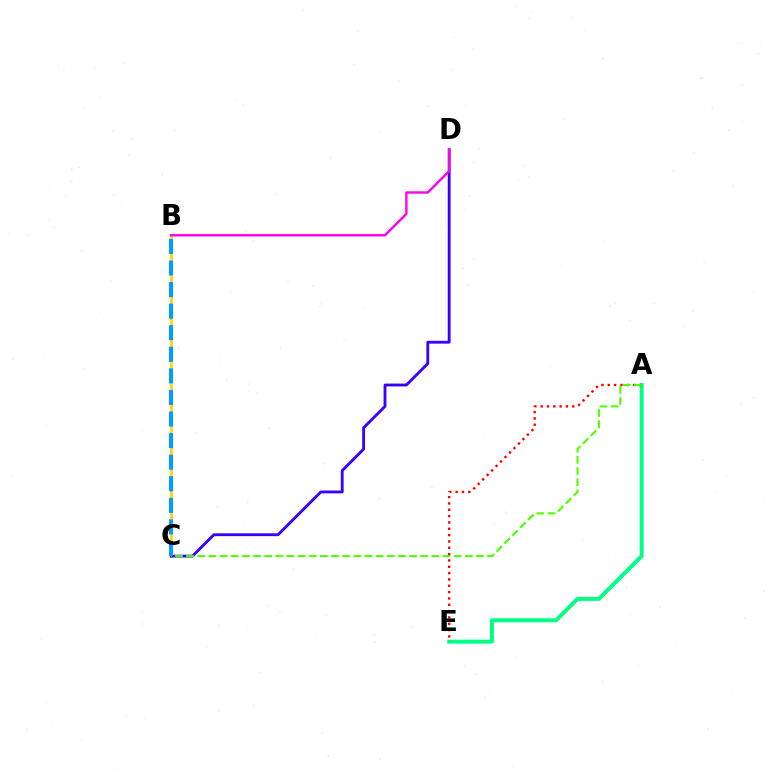{('A', 'E'): [{'color': '#00ff86', 'line_style': 'solid', 'thickness': 2.86}, {'color': '#ff0000', 'line_style': 'dotted', 'thickness': 1.72}], ('B', 'C'): [{'color': '#ffd500', 'line_style': 'solid', 'thickness': 1.94}, {'color': '#009eff', 'line_style': 'dashed', 'thickness': 2.93}], ('C', 'D'): [{'color': '#3700ff', 'line_style': 'solid', 'thickness': 2.05}], ('B', 'D'): [{'color': '#ff00ed', 'line_style': 'solid', 'thickness': 1.73}], ('A', 'C'): [{'color': '#4fff00', 'line_style': 'dashed', 'thickness': 1.51}]}